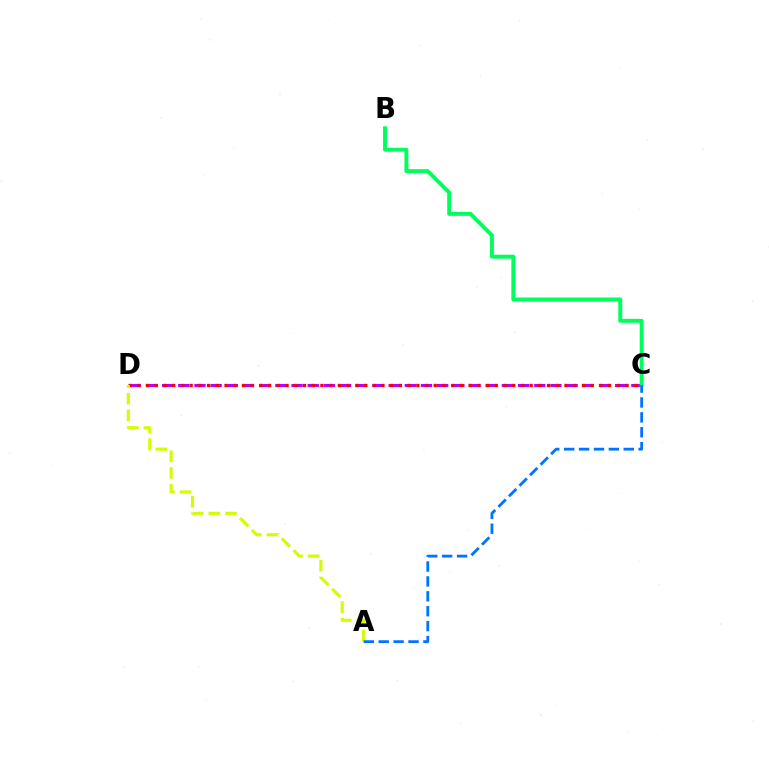{('C', 'D'): [{'color': '#b900ff', 'line_style': 'dashed', 'thickness': 2.2}, {'color': '#ff0000', 'line_style': 'dotted', 'thickness': 2.37}], ('B', 'C'): [{'color': '#00ff5c', 'line_style': 'solid', 'thickness': 2.84}], ('A', 'D'): [{'color': '#d1ff00', 'line_style': 'dashed', 'thickness': 2.27}], ('A', 'C'): [{'color': '#0074ff', 'line_style': 'dashed', 'thickness': 2.02}]}